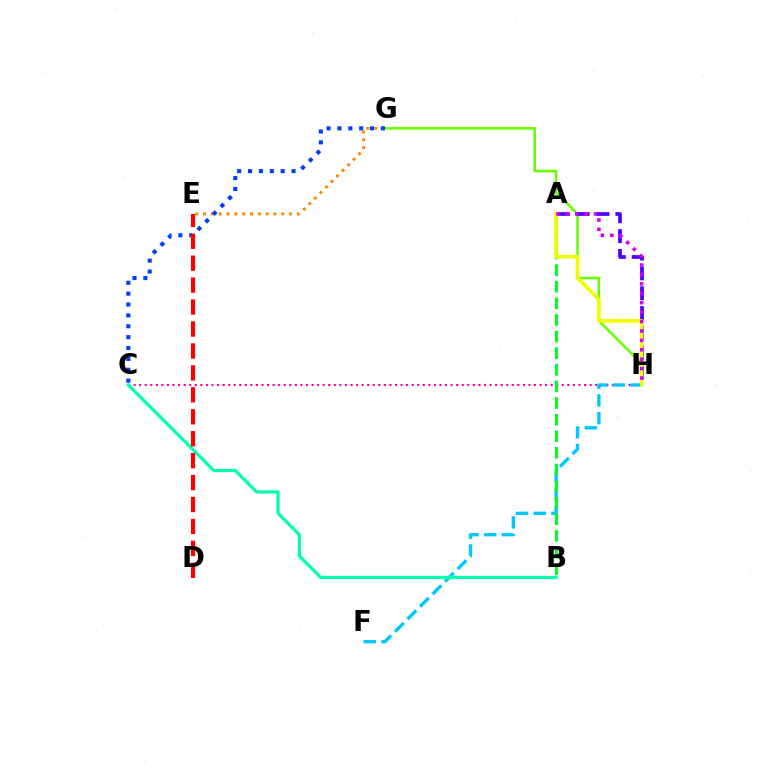{('G', 'H'): [{'color': '#66ff00', 'line_style': 'solid', 'thickness': 1.82}], ('C', 'H'): [{'color': '#ff00a0', 'line_style': 'dotted', 'thickness': 1.51}], ('E', 'G'): [{'color': '#ff8800', 'line_style': 'dotted', 'thickness': 2.13}], ('F', 'H'): [{'color': '#00c7ff', 'line_style': 'dashed', 'thickness': 2.41}], ('A', 'B'): [{'color': '#00ff27', 'line_style': 'dashed', 'thickness': 2.26}], ('A', 'H'): [{'color': '#4f00ff', 'line_style': 'dashed', 'thickness': 2.69}, {'color': '#eeff00', 'line_style': 'solid', 'thickness': 2.61}, {'color': '#d600ff', 'line_style': 'dotted', 'thickness': 2.56}], ('C', 'G'): [{'color': '#003fff', 'line_style': 'dotted', 'thickness': 2.96}], ('B', 'C'): [{'color': '#00ffaf', 'line_style': 'solid', 'thickness': 2.31}], ('D', 'E'): [{'color': '#ff0000', 'line_style': 'dashed', 'thickness': 2.98}]}